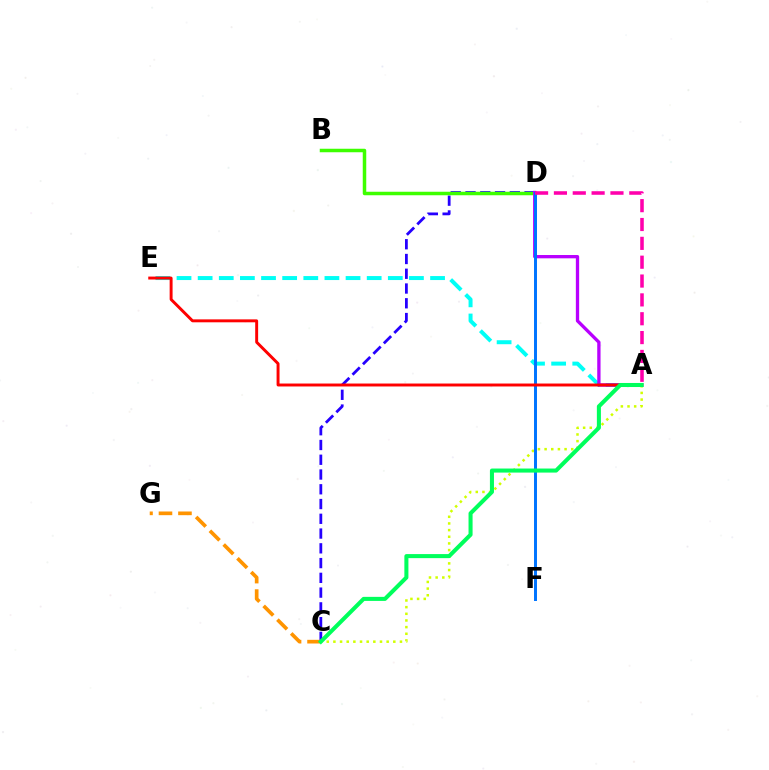{('A', 'C'): [{'color': '#d1ff00', 'line_style': 'dotted', 'thickness': 1.81}, {'color': '#00ff5c', 'line_style': 'solid', 'thickness': 2.92}], ('C', 'D'): [{'color': '#2500ff', 'line_style': 'dashed', 'thickness': 2.01}], ('B', 'D'): [{'color': '#3dff00', 'line_style': 'solid', 'thickness': 2.52}], ('A', 'E'): [{'color': '#00fff6', 'line_style': 'dashed', 'thickness': 2.87}, {'color': '#ff0000', 'line_style': 'solid', 'thickness': 2.11}], ('A', 'D'): [{'color': '#b900ff', 'line_style': 'solid', 'thickness': 2.38}, {'color': '#ff00ac', 'line_style': 'dashed', 'thickness': 2.56}], ('D', 'F'): [{'color': '#0074ff', 'line_style': 'solid', 'thickness': 2.13}], ('C', 'G'): [{'color': '#ff9400', 'line_style': 'dashed', 'thickness': 2.65}]}